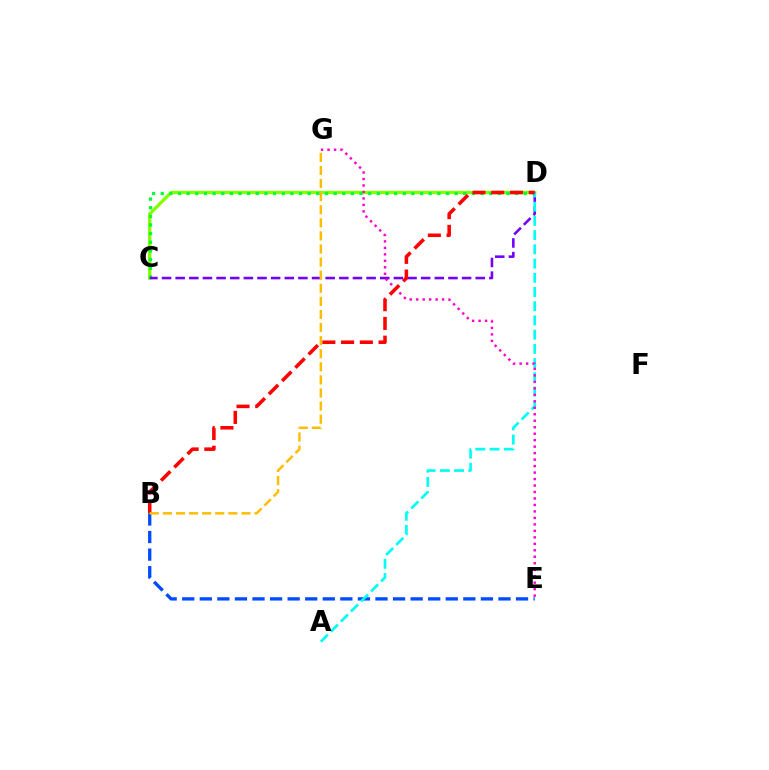{('C', 'D'): [{'color': '#84ff00', 'line_style': 'solid', 'thickness': 2.39}, {'color': '#00ff39', 'line_style': 'dotted', 'thickness': 2.35}, {'color': '#7200ff', 'line_style': 'dashed', 'thickness': 1.85}], ('B', 'E'): [{'color': '#004bff', 'line_style': 'dashed', 'thickness': 2.39}], ('A', 'D'): [{'color': '#00fff6', 'line_style': 'dashed', 'thickness': 1.93}], ('E', 'G'): [{'color': '#ff00cf', 'line_style': 'dotted', 'thickness': 1.76}], ('B', 'D'): [{'color': '#ff0000', 'line_style': 'dashed', 'thickness': 2.55}], ('B', 'G'): [{'color': '#ffbd00', 'line_style': 'dashed', 'thickness': 1.78}]}